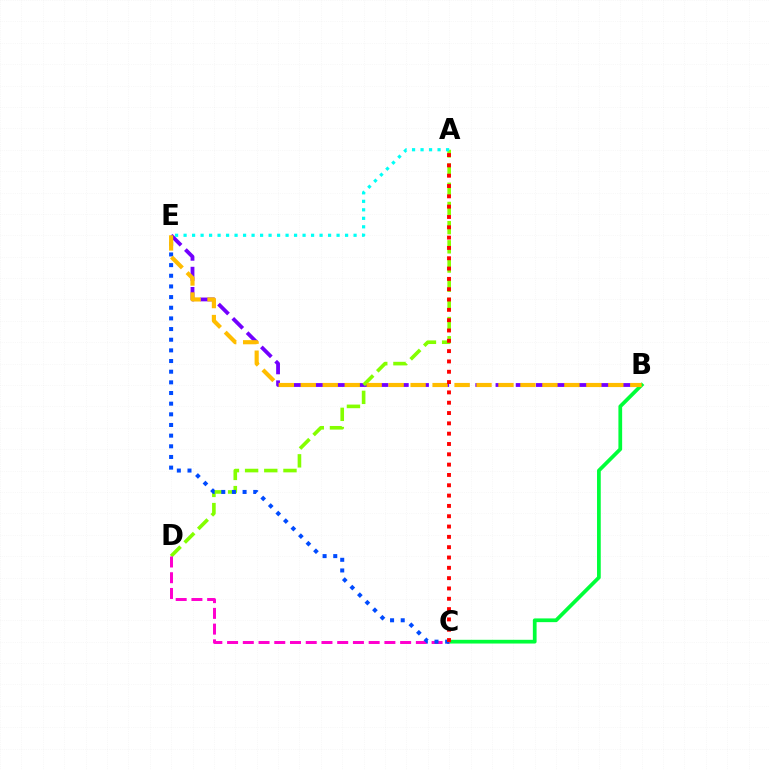{('B', 'E'): [{'color': '#7200ff', 'line_style': 'dashed', 'thickness': 2.74}, {'color': '#ffbd00', 'line_style': 'dashed', 'thickness': 2.98}], ('A', 'D'): [{'color': '#84ff00', 'line_style': 'dashed', 'thickness': 2.61}], ('B', 'C'): [{'color': '#00ff39', 'line_style': 'solid', 'thickness': 2.69}], ('C', 'D'): [{'color': '#ff00cf', 'line_style': 'dashed', 'thickness': 2.14}], ('C', 'E'): [{'color': '#004bff', 'line_style': 'dotted', 'thickness': 2.9}], ('A', 'E'): [{'color': '#00fff6', 'line_style': 'dotted', 'thickness': 2.31}], ('A', 'C'): [{'color': '#ff0000', 'line_style': 'dotted', 'thickness': 2.8}]}